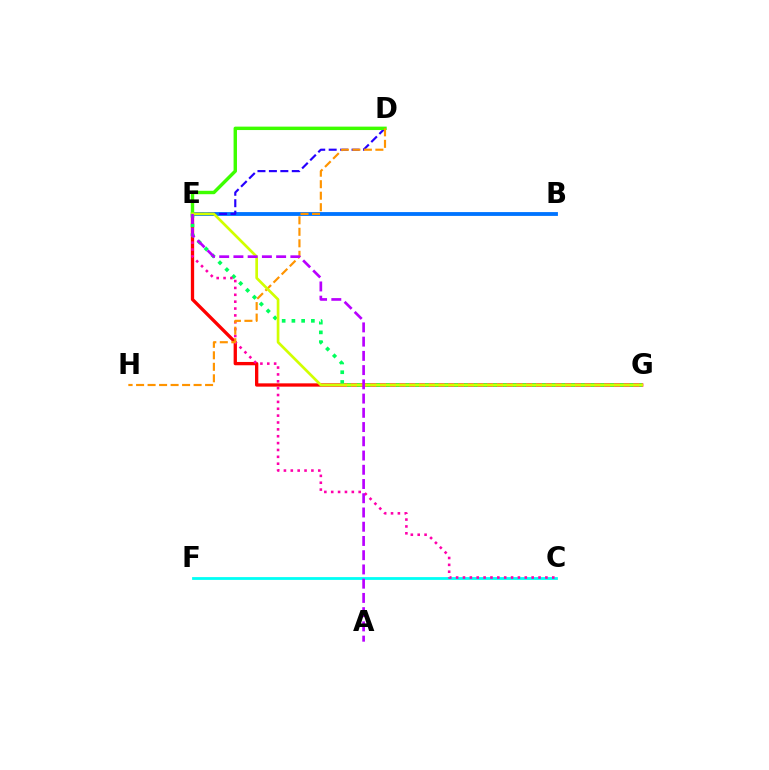{('B', 'E'): [{'color': '#0074ff', 'line_style': 'solid', 'thickness': 2.76}], ('E', 'G'): [{'color': '#ff0000', 'line_style': 'solid', 'thickness': 2.38}, {'color': '#00ff5c', 'line_style': 'dotted', 'thickness': 2.65}, {'color': '#d1ff00', 'line_style': 'solid', 'thickness': 1.93}], ('C', 'F'): [{'color': '#00fff6', 'line_style': 'solid', 'thickness': 2.01}], ('C', 'E'): [{'color': '#ff00ac', 'line_style': 'dotted', 'thickness': 1.87}], ('D', 'E'): [{'color': '#2500ff', 'line_style': 'dashed', 'thickness': 1.55}, {'color': '#3dff00', 'line_style': 'solid', 'thickness': 2.46}], ('D', 'H'): [{'color': '#ff9400', 'line_style': 'dashed', 'thickness': 1.56}], ('A', 'E'): [{'color': '#b900ff', 'line_style': 'dashed', 'thickness': 1.93}]}